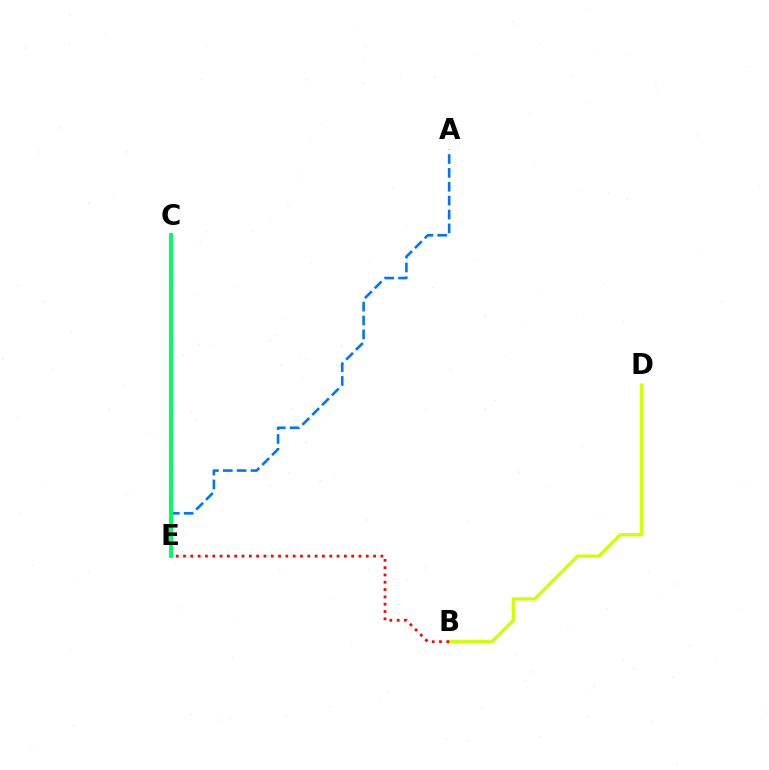{('A', 'E'): [{'color': '#0074ff', 'line_style': 'dashed', 'thickness': 1.88}], ('C', 'E'): [{'color': '#b900ff', 'line_style': 'dashed', 'thickness': 1.94}, {'color': '#00ff5c', 'line_style': 'solid', 'thickness': 2.85}], ('B', 'D'): [{'color': '#d1ff00', 'line_style': 'solid', 'thickness': 2.33}], ('B', 'E'): [{'color': '#ff0000', 'line_style': 'dotted', 'thickness': 1.99}]}